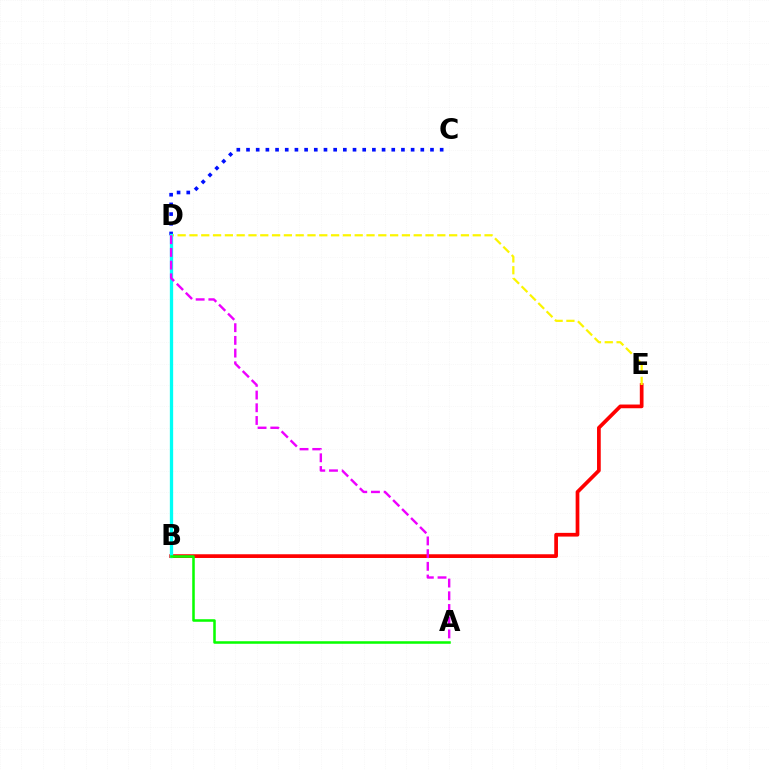{('B', 'E'): [{'color': '#ff0000', 'line_style': 'solid', 'thickness': 2.67}], ('C', 'D'): [{'color': '#0010ff', 'line_style': 'dotted', 'thickness': 2.63}], ('D', 'E'): [{'color': '#fcf500', 'line_style': 'dashed', 'thickness': 1.6}], ('B', 'D'): [{'color': '#00fff6', 'line_style': 'solid', 'thickness': 2.37}], ('A', 'B'): [{'color': '#08ff00', 'line_style': 'solid', 'thickness': 1.83}], ('A', 'D'): [{'color': '#ee00ff', 'line_style': 'dashed', 'thickness': 1.73}]}